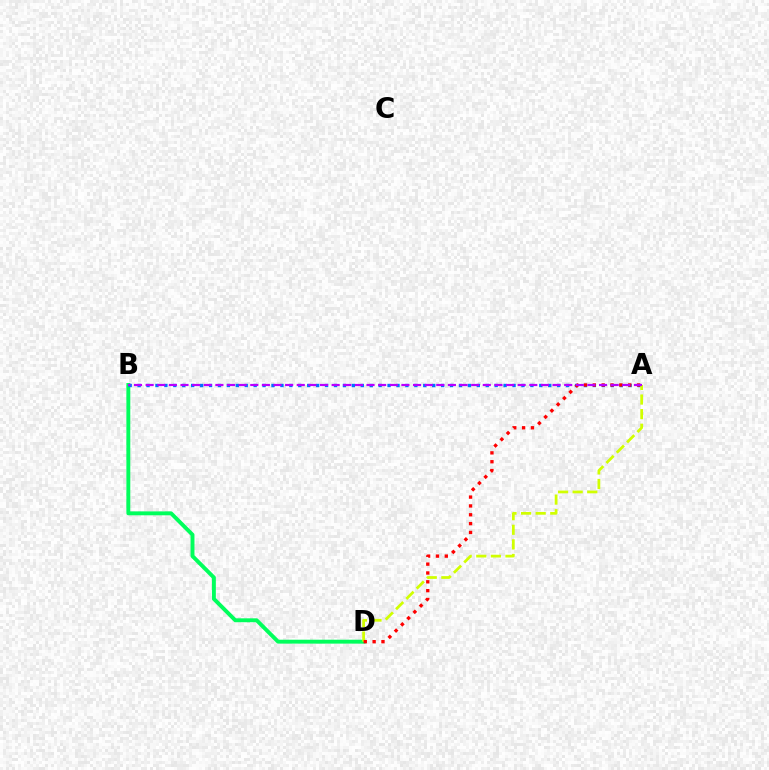{('B', 'D'): [{'color': '#00ff5c', 'line_style': 'solid', 'thickness': 2.82}], ('A', 'B'): [{'color': '#0074ff', 'line_style': 'dotted', 'thickness': 2.43}, {'color': '#b900ff', 'line_style': 'dashed', 'thickness': 1.58}], ('A', 'D'): [{'color': '#d1ff00', 'line_style': 'dashed', 'thickness': 1.98}, {'color': '#ff0000', 'line_style': 'dotted', 'thickness': 2.4}]}